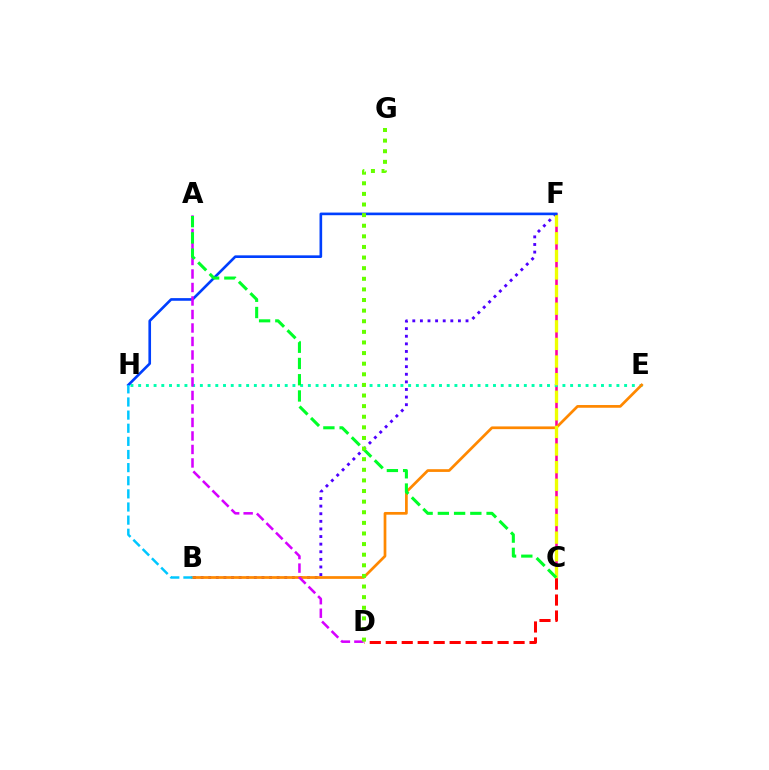{('C', 'F'): [{'color': '#ff00a0', 'line_style': 'solid', 'thickness': 1.87}, {'color': '#eeff00', 'line_style': 'dashed', 'thickness': 2.39}], ('E', 'H'): [{'color': '#00ffaf', 'line_style': 'dotted', 'thickness': 2.1}], ('B', 'F'): [{'color': '#4f00ff', 'line_style': 'dotted', 'thickness': 2.07}], ('B', 'E'): [{'color': '#ff8800', 'line_style': 'solid', 'thickness': 1.96}], ('F', 'H'): [{'color': '#003fff', 'line_style': 'solid', 'thickness': 1.9}], ('A', 'D'): [{'color': '#d600ff', 'line_style': 'dashed', 'thickness': 1.83}], ('C', 'D'): [{'color': '#ff0000', 'line_style': 'dashed', 'thickness': 2.17}], ('B', 'H'): [{'color': '#00c7ff', 'line_style': 'dashed', 'thickness': 1.78}], ('A', 'C'): [{'color': '#00ff27', 'line_style': 'dashed', 'thickness': 2.21}], ('D', 'G'): [{'color': '#66ff00', 'line_style': 'dotted', 'thickness': 2.88}]}